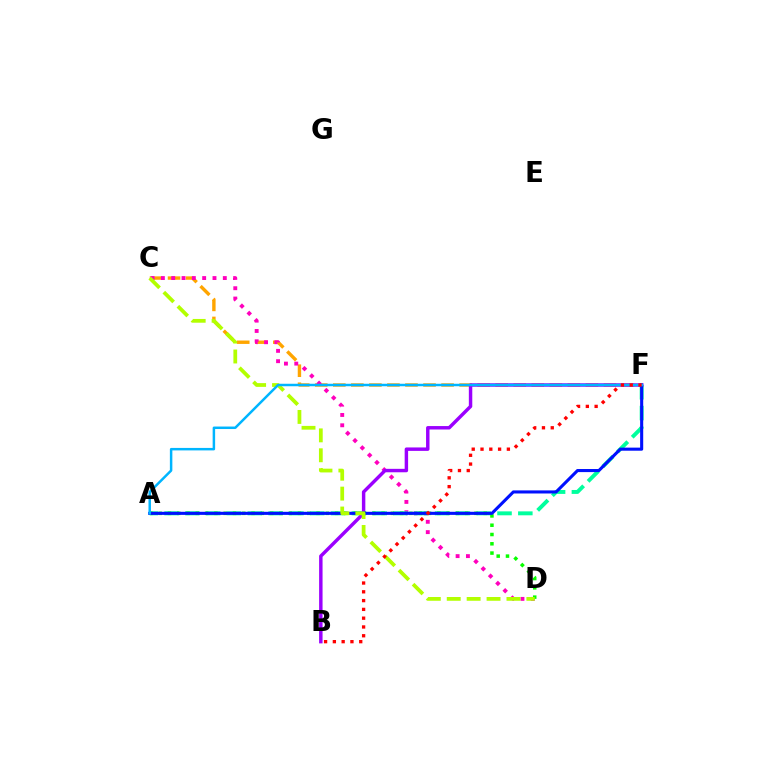{('C', 'F'): [{'color': '#ffa500', 'line_style': 'dashed', 'thickness': 2.45}], ('C', 'D'): [{'color': '#ff00bd', 'line_style': 'dotted', 'thickness': 2.8}, {'color': '#b3ff00', 'line_style': 'dashed', 'thickness': 2.7}], ('A', 'F'): [{'color': '#00ff9d', 'line_style': 'dashed', 'thickness': 2.83}, {'color': '#0010ff', 'line_style': 'solid', 'thickness': 2.22}, {'color': '#00b5ff', 'line_style': 'solid', 'thickness': 1.79}], ('B', 'F'): [{'color': '#9b00ff', 'line_style': 'solid', 'thickness': 2.48}, {'color': '#ff0000', 'line_style': 'dotted', 'thickness': 2.39}], ('A', 'D'): [{'color': '#08ff00', 'line_style': 'dotted', 'thickness': 2.52}]}